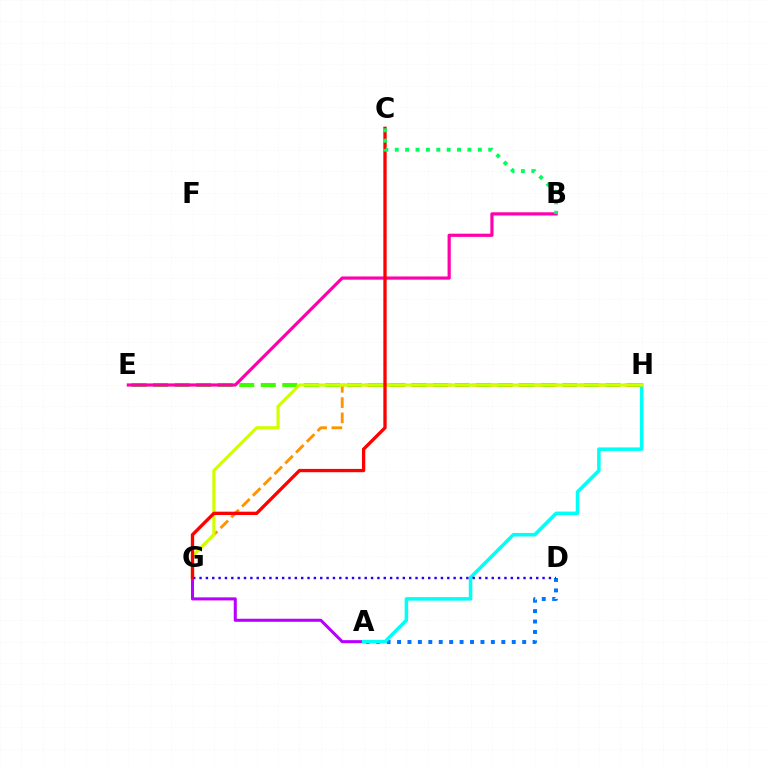{('A', 'G'): [{'color': '#b900ff', 'line_style': 'solid', 'thickness': 2.2}], ('A', 'D'): [{'color': '#0074ff', 'line_style': 'dotted', 'thickness': 2.83}], ('E', 'H'): [{'color': '#3dff00', 'line_style': 'dashed', 'thickness': 2.93}], ('B', 'E'): [{'color': '#ff00ac', 'line_style': 'solid', 'thickness': 2.3}], ('A', 'H'): [{'color': '#00fff6', 'line_style': 'solid', 'thickness': 2.54}], ('G', 'H'): [{'color': '#ff9400', 'line_style': 'dashed', 'thickness': 2.07}, {'color': '#d1ff00', 'line_style': 'solid', 'thickness': 2.3}], ('D', 'G'): [{'color': '#2500ff', 'line_style': 'dotted', 'thickness': 1.73}], ('C', 'G'): [{'color': '#ff0000', 'line_style': 'solid', 'thickness': 2.39}], ('B', 'C'): [{'color': '#00ff5c', 'line_style': 'dotted', 'thickness': 2.82}]}